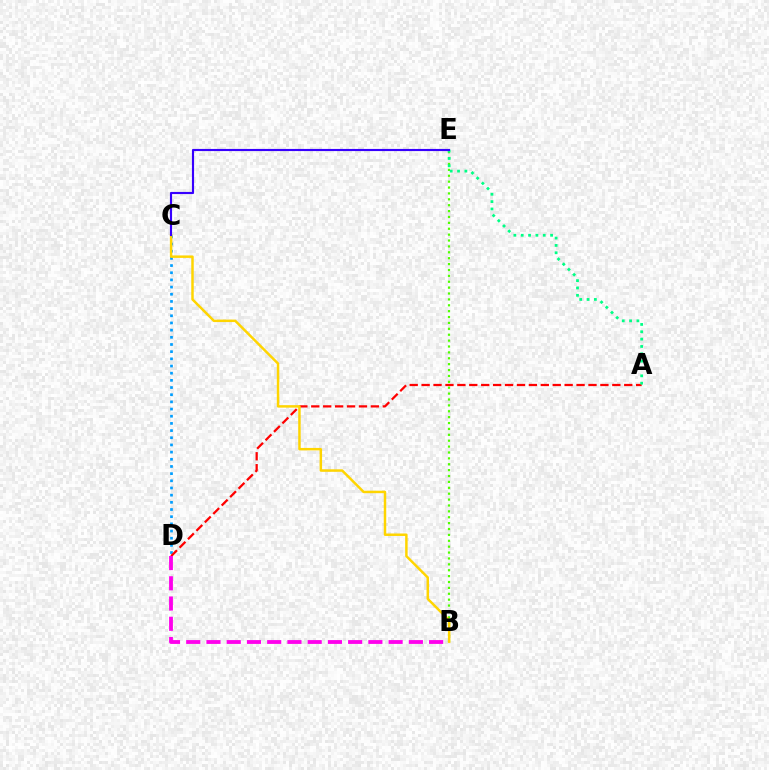{('C', 'D'): [{'color': '#009eff', 'line_style': 'dotted', 'thickness': 1.95}], ('A', 'D'): [{'color': '#ff0000', 'line_style': 'dashed', 'thickness': 1.62}], ('B', 'D'): [{'color': '#ff00ed', 'line_style': 'dashed', 'thickness': 2.75}], ('B', 'E'): [{'color': '#4fff00', 'line_style': 'dotted', 'thickness': 1.6}], ('B', 'C'): [{'color': '#ffd500', 'line_style': 'solid', 'thickness': 1.78}], ('A', 'E'): [{'color': '#00ff86', 'line_style': 'dotted', 'thickness': 1.99}], ('C', 'E'): [{'color': '#3700ff', 'line_style': 'solid', 'thickness': 1.54}]}